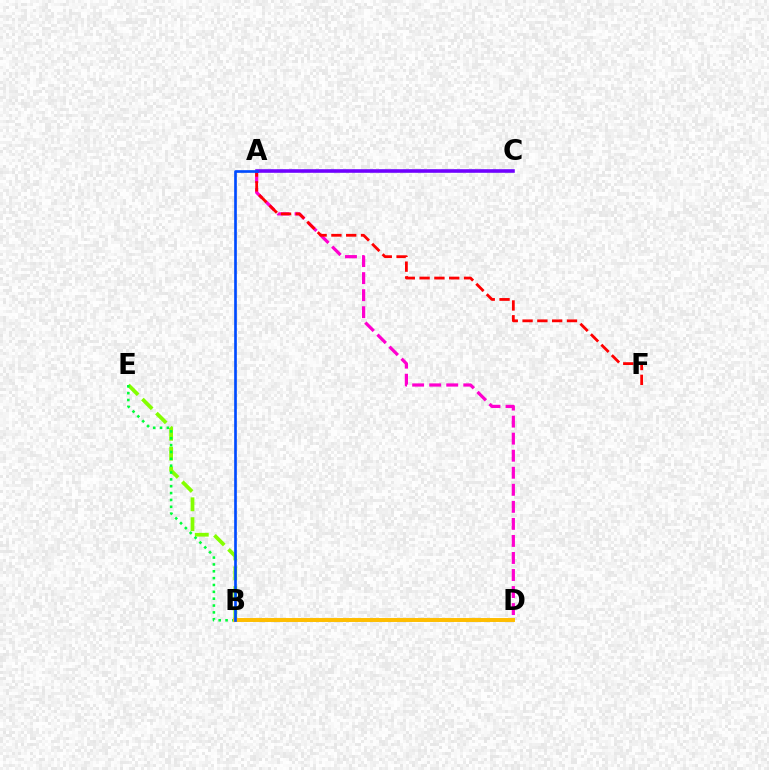{('A', 'C'): [{'color': '#00fff6', 'line_style': 'dashed', 'thickness': 1.72}, {'color': '#7200ff', 'line_style': 'solid', 'thickness': 2.57}], ('A', 'D'): [{'color': '#ff00cf', 'line_style': 'dashed', 'thickness': 2.32}], ('B', 'E'): [{'color': '#84ff00', 'line_style': 'dashed', 'thickness': 2.7}], ('A', 'F'): [{'color': '#ff0000', 'line_style': 'dashed', 'thickness': 2.01}], ('D', 'E'): [{'color': '#00ff39', 'line_style': 'dotted', 'thickness': 1.86}], ('B', 'D'): [{'color': '#ffbd00', 'line_style': 'solid', 'thickness': 2.84}], ('A', 'B'): [{'color': '#004bff', 'line_style': 'solid', 'thickness': 1.92}]}